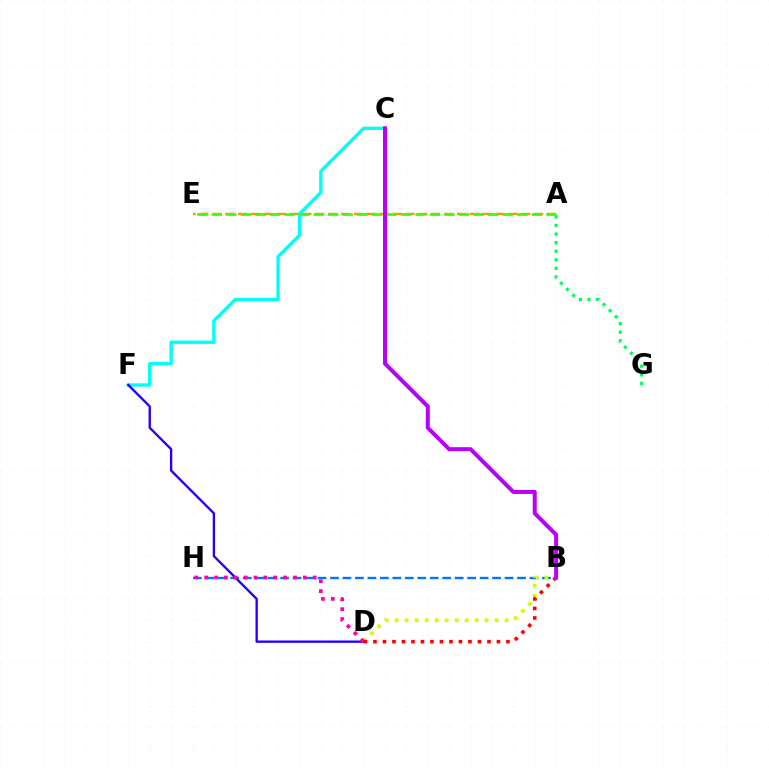{('B', 'H'): [{'color': '#0074ff', 'line_style': 'dashed', 'thickness': 1.69}], ('A', 'E'): [{'color': '#ff9400', 'line_style': 'dashed', 'thickness': 1.75}, {'color': '#3dff00', 'line_style': 'dashed', 'thickness': 1.98}], ('C', 'F'): [{'color': '#00fff6', 'line_style': 'solid', 'thickness': 2.4}], ('B', 'D'): [{'color': '#d1ff00', 'line_style': 'dotted', 'thickness': 2.72}, {'color': '#ff0000', 'line_style': 'dotted', 'thickness': 2.58}], ('D', 'F'): [{'color': '#2500ff', 'line_style': 'solid', 'thickness': 1.68}], ('D', 'H'): [{'color': '#ff00ac', 'line_style': 'dotted', 'thickness': 2.68}], ('A', 'G'): [{'color': '#00ff5c', 'line_style': 'dotted', 'thickness': 2.33}], ('B', 'C'): [{'color': '#b900ff', 'line_style': 'solid', 'thickness': 2.87}]}